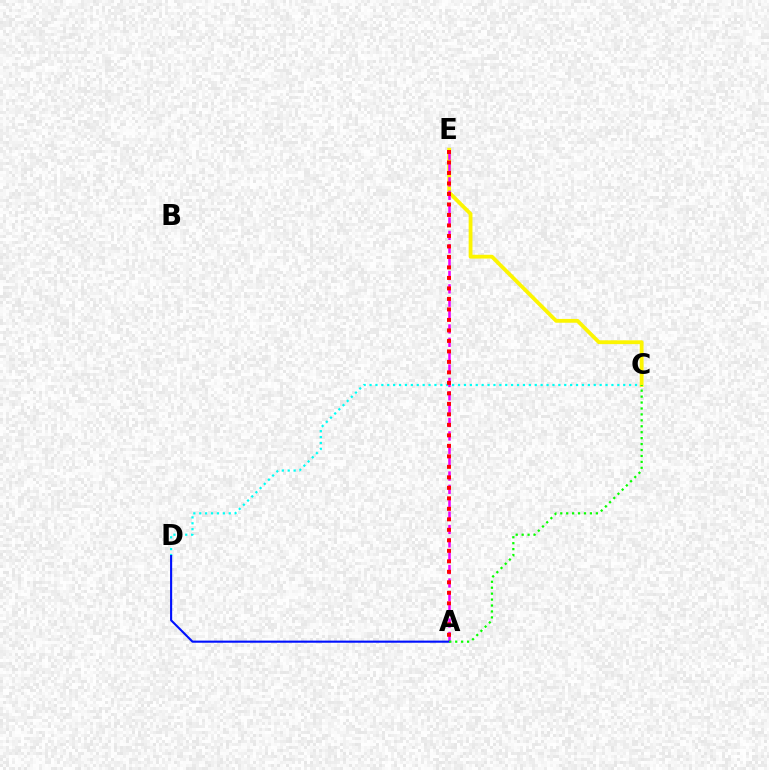{('C', 'D'): [{'color': '#00fff6', 'line_style': 'dotted', 'thickness': 1.6}], ('C', 'E'): [{'color': '#fcf500', 'line_style': 'solid', 'thickness': 2.74}], ('A', 'E'): [{'color': '#ee00ff', 'line_style': 'dashed', 'thickness': 1.82}, {'color': '#ff0000', 'line_style': 'dotted', 'thickness': 2.85}], ('A', 'D'): [{'color': '#0010ff', 'line_style': 'solid', 'thickness': 1.53}], ('A', 'C'): [{'color': '#08ff00', 'line_style': 'dotted', 'thickness': 1.61}]}